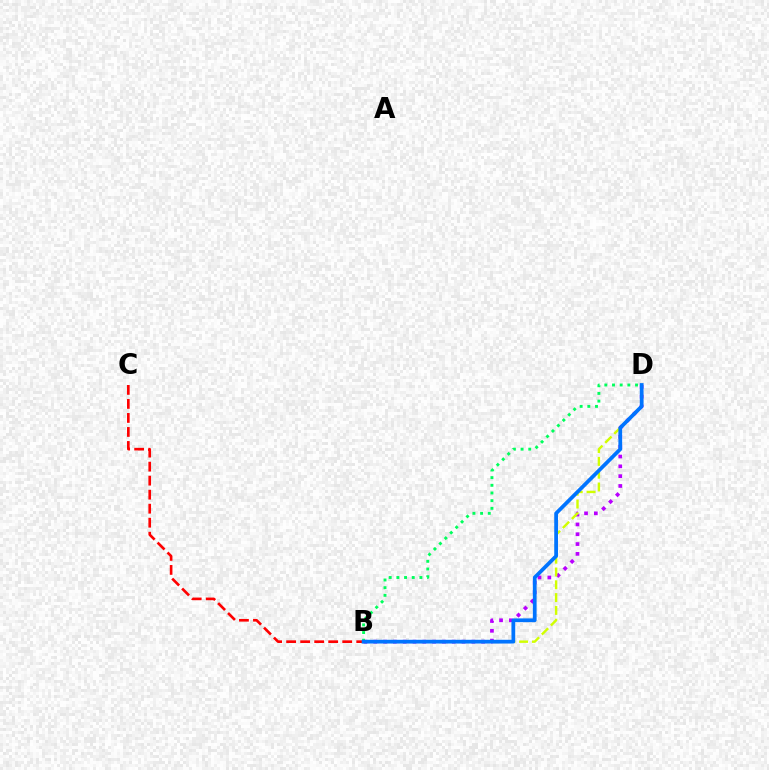{('B', 'D'): [{'color': '#b900ff', 'line_style': 'dotted', 'thickness': 2.67}, {'color': '#d1ff00', 'line_style': 'dashed', 'thickness': 1.74}, {'color': '#00ff5c', 'line_style': 'dotted', 'thickness': 2.09}, {'color': '#0074ff', 'line_style': 'solid', 'thickness': 2.7}], ('B', 'C'): [{'color': '#ff0000', 'line_style': 'dashed', 'thickness': 1.9}]}